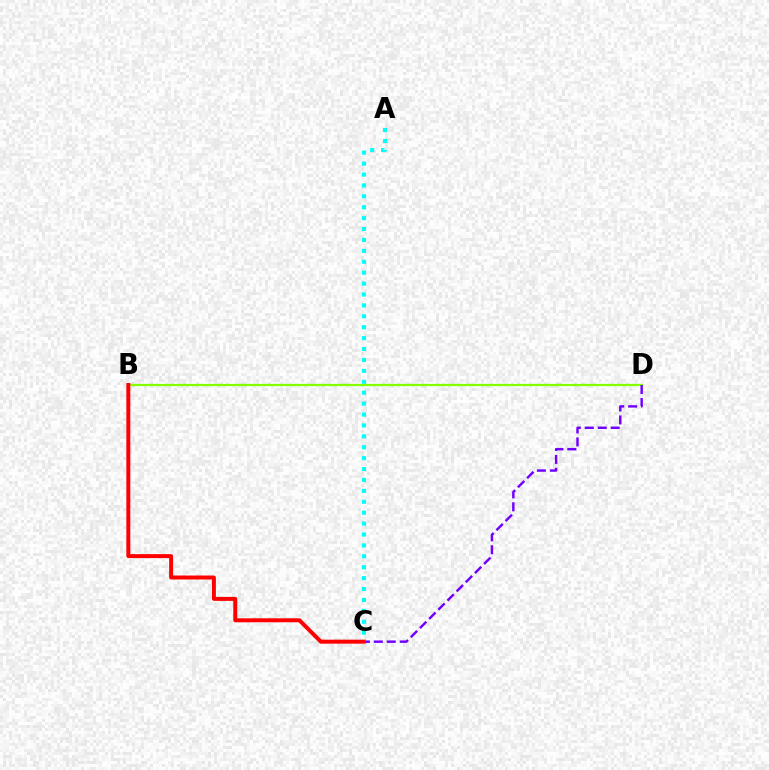{('B', 'D'): [{'color': '#84ff00', 'line_style': 'solid', 'thickness': 1.62}], ('C', 'D'): [{'color': '#7200ff', 'line_style': 'dashed', 'thickness': 1.76}], ('A', 'C'): [{'color': '#00fff6', 'line_style': 'dotted', 'thickness': 2.96}], ('B', 'C'): [{'color': '#ff0000', 'line_style': 'solid', 'thickness': 2.86}]}